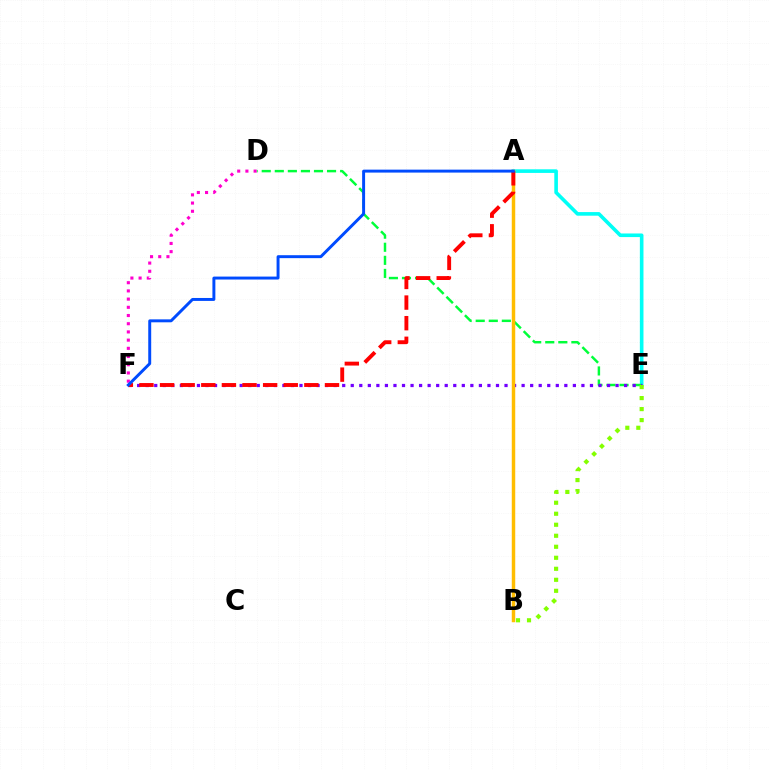{('A', 'E'): [{'color': '#00fff6', 'line_style': 'solid', 'thickness': 2.6}], ('D', 'E'): [{'color': '#00ff39', 'line_style': 'dashed', 'thickness': 1.78}], ('D', 'F'): [{'color': '#ff00cf', 'line_style': 'dotted', 'thickness': 2.23}], ('E', 'F'): [{'color': '#7200ff', 'line_style': 'dotted', 'thickness': 2.32}], ('B', 'E'): [{'color': '#84ff00', 'line_style': 'dotted', 'thickness': 2.99}], ('A', 'B'): [{'color': '#ffbd00', 'line_style': 'solid', 'thickness': 2.49}], ('A', 'F'): [{'color': '#ff0000', 'line_style': 'dashed', 'thickness': 2.8}, {'color': '#004bff', 'line_style': 'solid', 'thickness': 2.12}]}